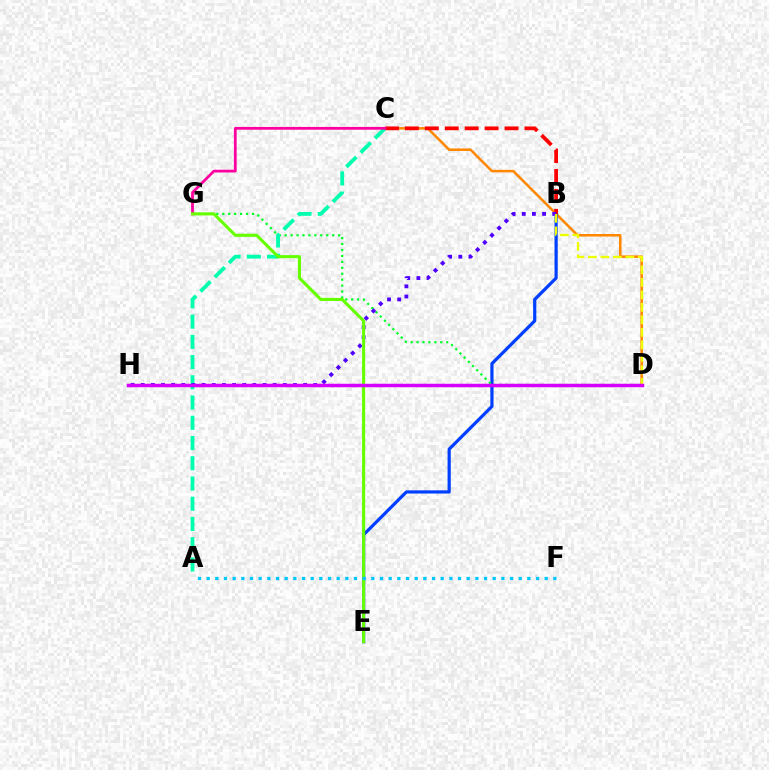{('C', 'D'): [{'color': '#ff8800', 'line_style': 'solid', 'thickness': 1.83}], ('B', 'E'): [{'color': '#003fff', 'line_style': 'solid', 'thickness': 2.31}], ('D', 'G'): [{'color': '#00ff27', 'line_style': 'dotted', 'thickness': 1.61}], ('A', 'C'): [{'color': '#00ffaf', 'line_style': 'dashed', 'thickness': 2.75}], ('B', 'C'): [{'color': '#ff0000', 'line_style': 'dashed', 'thickness': 2.71}], ('C', 'G'): [{'color': '#ff00a0', 'line_style': 'solid', 'thickness': 1.99}], ('B', 'H'): [{'color': '#4f00ff', 'line_style': 'dotted', 'thickness': 2.76}], ('B', 'D'): [{'color': '#eeff00', 'line_style': 'dashed', 'thickness': 1.7}], ('E', 'G'): [{'color': '#66ff00', 'line_style': 'solid', 'thickness': 2.22}], ('D', 'H'): [{'color': '#d600ff', 'line_style': 'solid', 'thickness': 2.51}], ('A', 'F'): [{'color': '#00c7ff', 'line_style': 'dotted', 'thickness': 2.35}]}